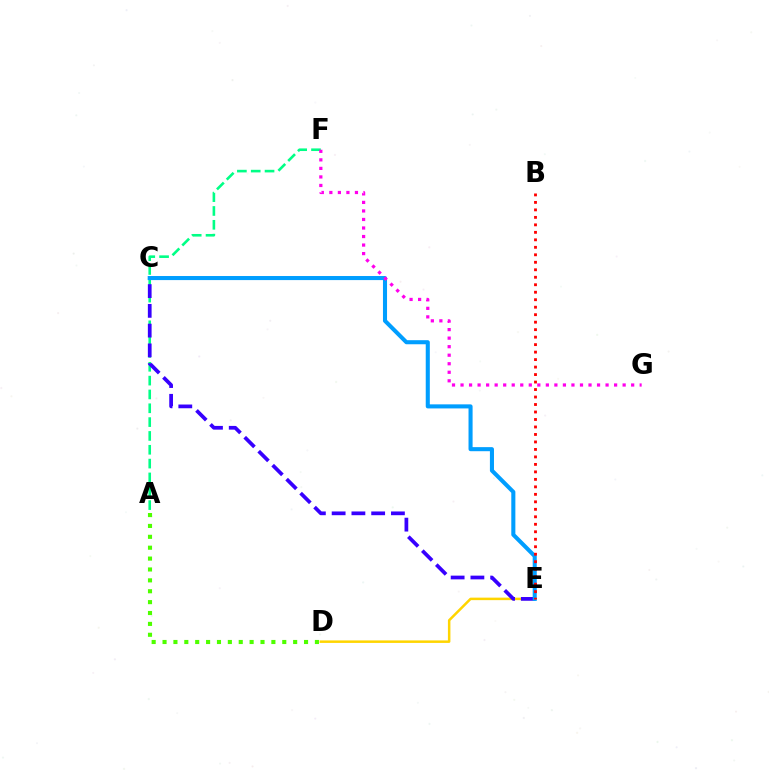{('D', 'E'): [{'color': '#ffd500', 'line_style': 'solid', 'thickness': 1.8}], ('A', 'F'): [{'color': '#00ff86', 'line_style': 'dashed', 'thickness': 1.88}], ('C', 'E'): [{'color': '#3700ff', 'line_style': 'dashed', 'thickness': 2.68}, {'color': '#009eff', 'line_style': 'solid', 'thickness': 2.93}], ('A', 'D'): [{'color': '#4fff00', 'line_style': 'dotted', 'thickness': 2.96}], ('B', 'E'): [{'color': '#ff0000', 'line_style': 'dotted', 'thickness': 2.03}], ('F', 'G'): [{'color': '#ff00ed', 'line_style': 'dotted', 'thickness': 2.32}]}